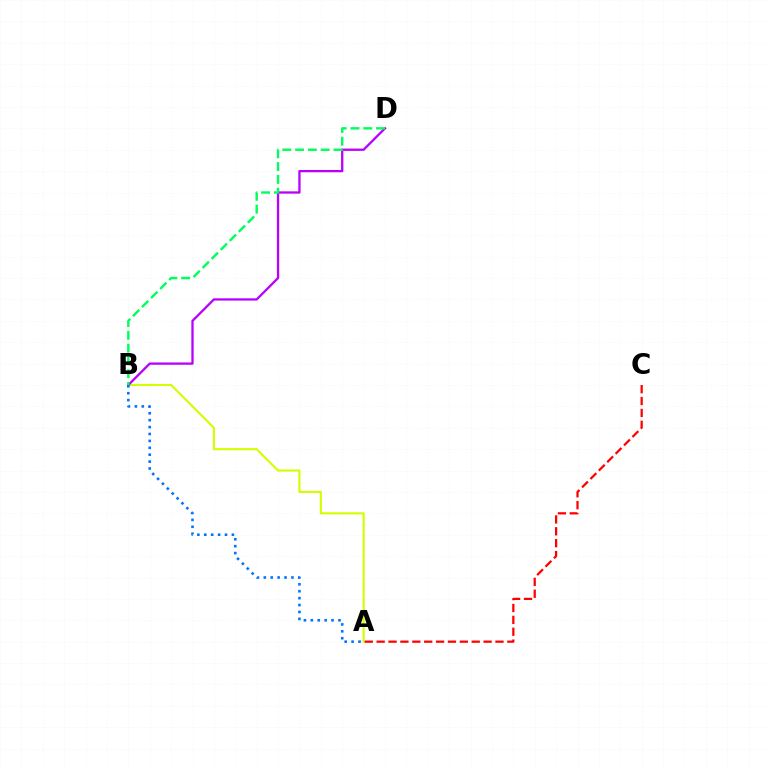{('A', 'B'): [{'color': '#d1ff00', 'line_style': 'solid', 'thickness': 1.52}, {'color': '#0074ff', 'line_style': 'dotted', 'thickness': 1.88}], ('B', 'D'): [{'color': '#b900ff', 'line_style': 'solid', 'thickness': 1.65}, {'color': '#00ff5c', 'line_style': 'dashed', 'thickness': 1.74}], ('A', 'C'): [{'color': '#ff0000', 'line_style': 'dashed', 'thickness': 1.61}]}